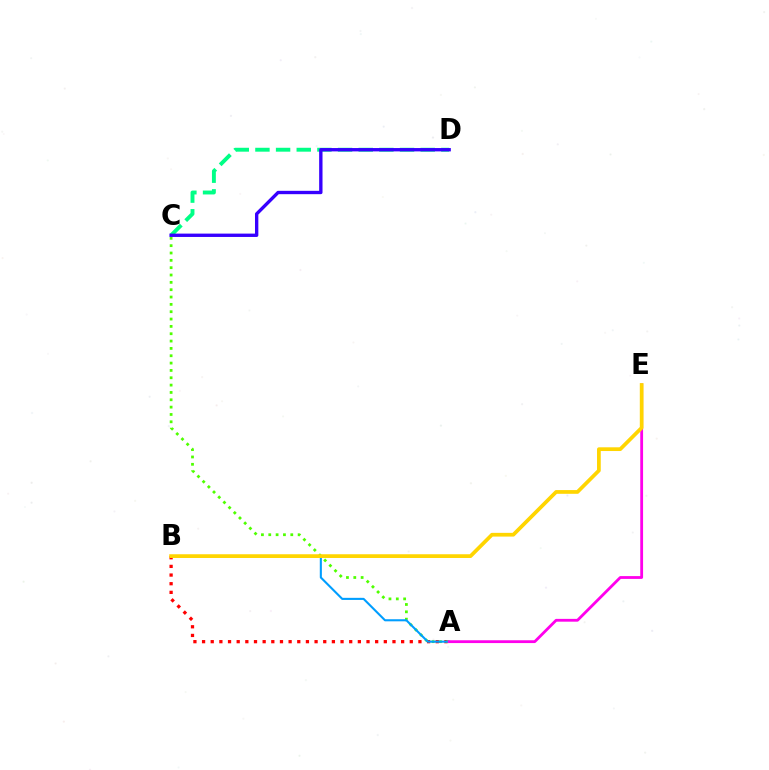{('A', 'B'): [{'color': '#ff0000', 'line_style': 'dotted', 'thickness': 2.35}, {'color': '#009eff', 'line_style': 'solid', 'thickness': 1.5}], ('A', 'C'): [{'color': '#4fff00', 'line_style': 'dotted', 'thickness': 1.99}], ('A', 'E'): [{'color': '#ff00ed', 'line_style': 'solid', 'thickness': 2.02}], ('C', 'D'): [{'color': '#00ff86', 'line_style': 'dashed', 'thickness': 2.81}, {'color': '#3700ff', 'line_style': 'solid', 'thickness': 2.41}], ('B', 'E'): [{'color': '#ffd500', 'line_style': 'solid', 'thickness': 2.69}]}